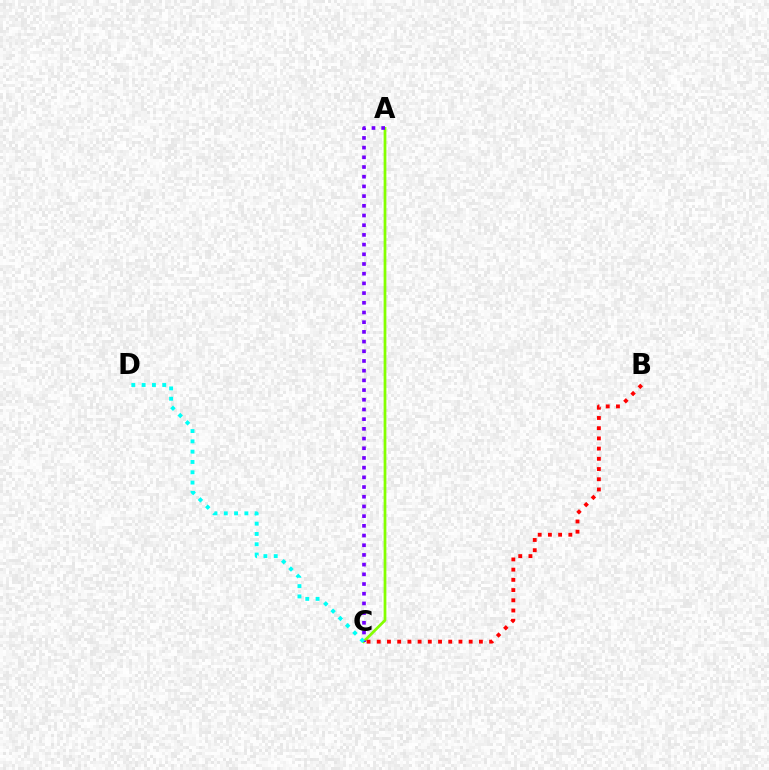{('A', 'C'): [{'color': '#84ff00', 'line_style': 'solid', 'thickness': 1.97}, {'color': '#7200ff', 'line_style': 'dotted', 'thickness': 2.63}], ('C', 'D'): [{'color': '#00fff6', 'line_style': 'dotted', 'thickness': 2.8}], ('B', 'C'): [{'color': '#ff0000', 'line_style': 'dotted', 'thickness': 2.78}]}